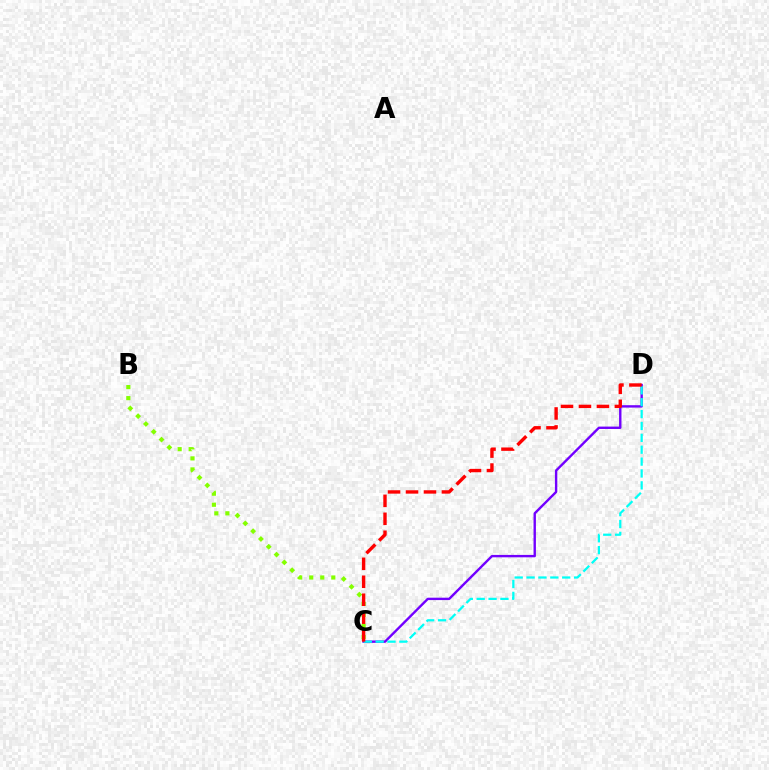{('B', 'C'): [{'color': '#84ff00', 'line_style': 'dotted', 'thickness': 3.0}], ('C', 'D'): [{'color': '#7200ff', 'line_style': 'solid', 'thickness': 1.72}, {'color': '#00fff6', 'line_style': 'dashed', 'thickness': 1.61}, {'color': '#ff0000', 'line_style': 'dashed', 'thickness': 2.44}]}